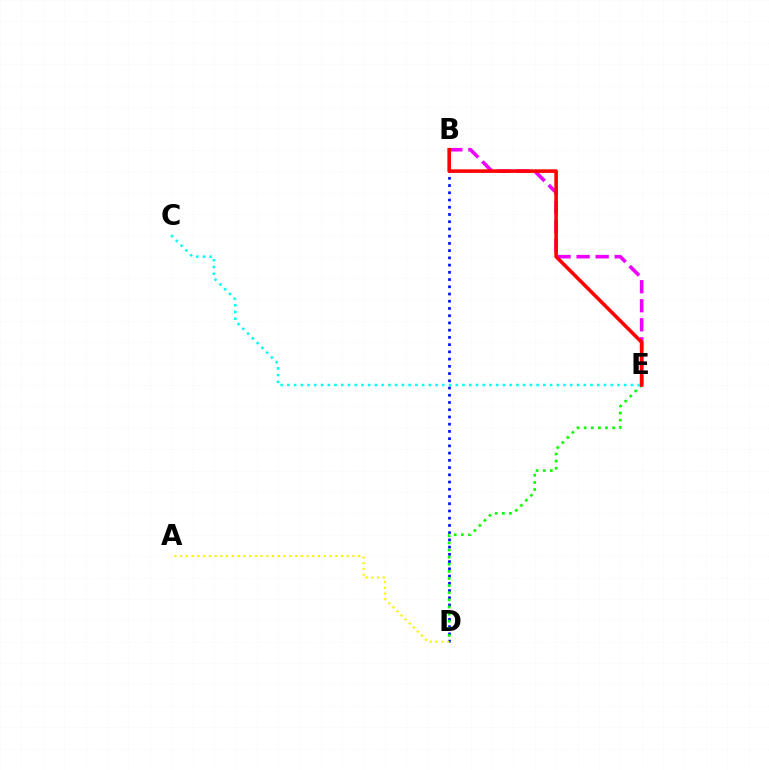{('B', 'D'): [{'color': '#0010ff', 'line_style': 'dotted', 'thickness': 1.96}], ('B', 'E'): [{'color': '#ee00ff', 'line_style': 'dashed', 'thickness': 2.58}, {'color': '#ff0000', 'line_style': 'solid', 'thickness': 2.58}], ('D', 'E'): [{'color': '#08ff00', 'line_style': 'dotted', 'thickness': 1.93}], ('A', 'D'): [{'color': '#fcf500', 'line_style': 'dotted', 'thickness': 1.56}], ('C', 'E'): [{'color': '#00fff6', 'line_style': 'dotted', 'thickness': 1.83}]}